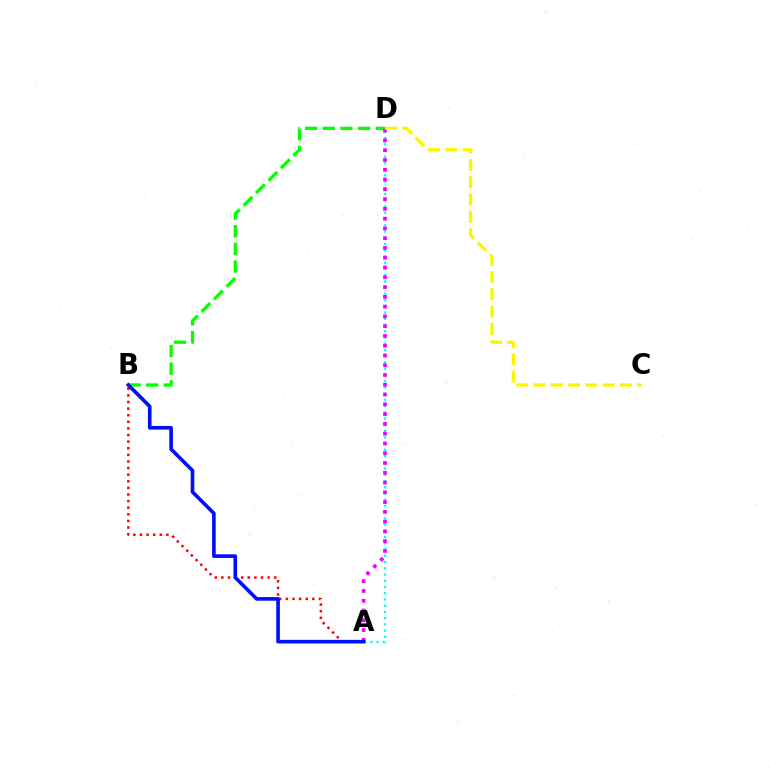{('B', 'D'): [{'color': '#08ff00', 'line_style': 'dashed', 'thickness': 2.4}], ('A', 'D'): [{'color': '#00fff6', 'line_style': 'dotted', 'thickness': 1.69}, {'color': '#ee00ff', 'line_style': 'dotted', 'thickness': 2.66}], ('A', 'B'): [{'color': '#ff0000', 'line_style': 'dotted', 'thickness': 1.8}, {'color': '#0010ff', 'line_style': 'solid', 'thickness': 2.62}], ('C', 'D'): [{'color': '#fcf500', 'line_style': 'dashed', 'thickness': 2.35}]}